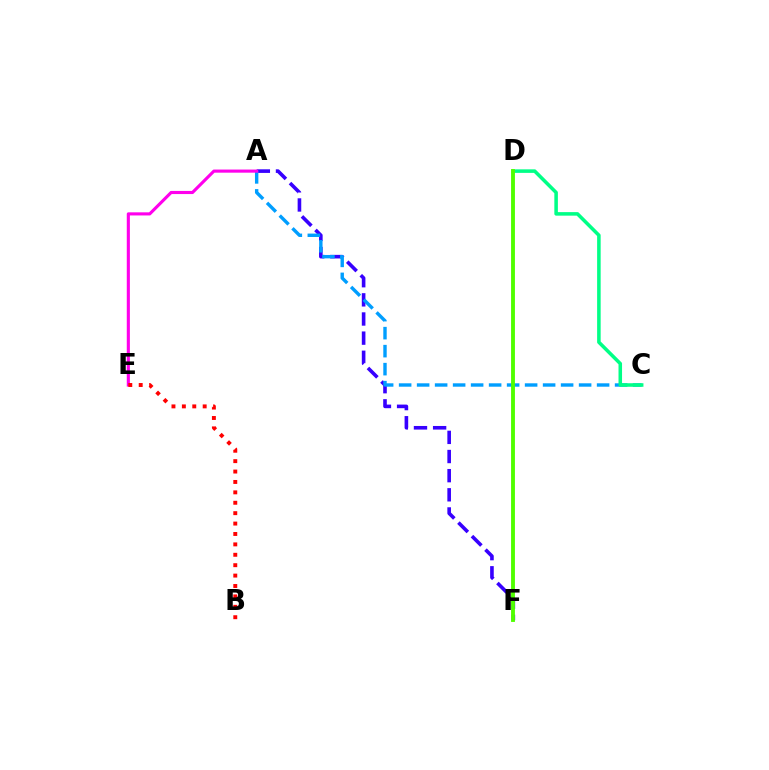{('A', 'F'): [{'color': '#3700ff', 'line_style': 'dashed', 'thickness': 2.6}], ('A', 'C'): [{'color': '#009eff', 'line_style': 'dashed', 'thickness': 2.44}], ('A', 'E'): [{'color': '#ff00ed', 'line_style': 'solid', 'thickness': 2.25}], ('B', 'E'): [{'color': '#ff0000', 'line_style': 'dotted', 'thickness': 2.83}], ('C', 'D'): [{'color': '#00ff86', 'line_style': 'solid', 'thickness': 2.55}], ('D', 'F'): [{'color': '#ffd500', 'line_style': 'dotted', 'thickness': 1.59}, {'color': '#4fff00', 'line_style': 'solid', 'thickness': 2.78}]}